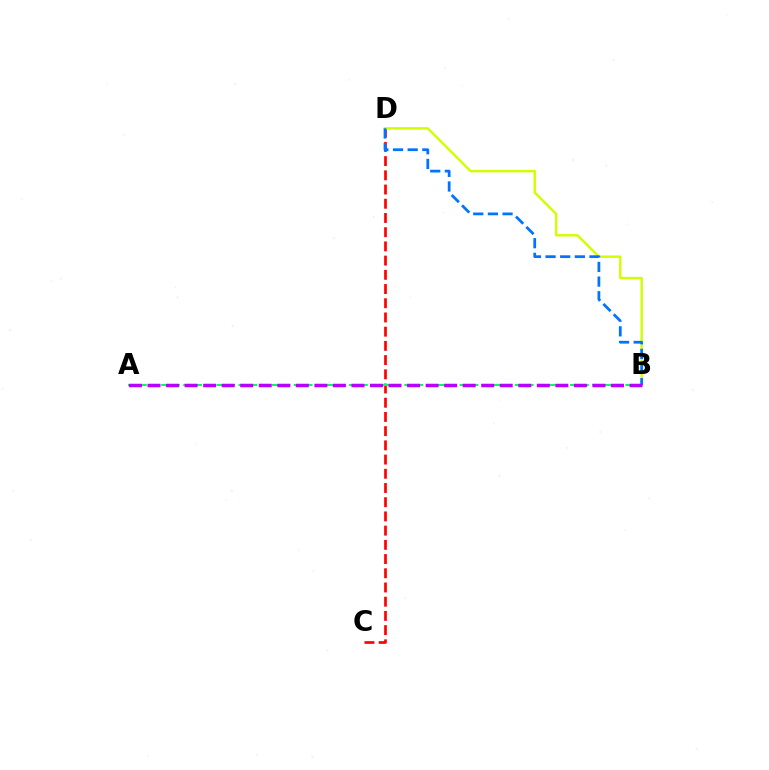{('C', 'D'): [{'color': '#ff0000', 'line_style': 'dashed', 'thickness': 1.93}], ('B', 'D'): [{'color': '#d1ff00', 'line_style': 'solid', 'thickness': 1.74}, {'color': '#0074ff', 'line_style': 'dashed', 'thickness': 1.99}], ('A', 'B'): [{'color': '#00ff5c', 'line_style': 'dashed', 'thickness': 1.5}, {'color': '#b900ff', 'line_style': 'dashed', 'thickness': 2.52}]}